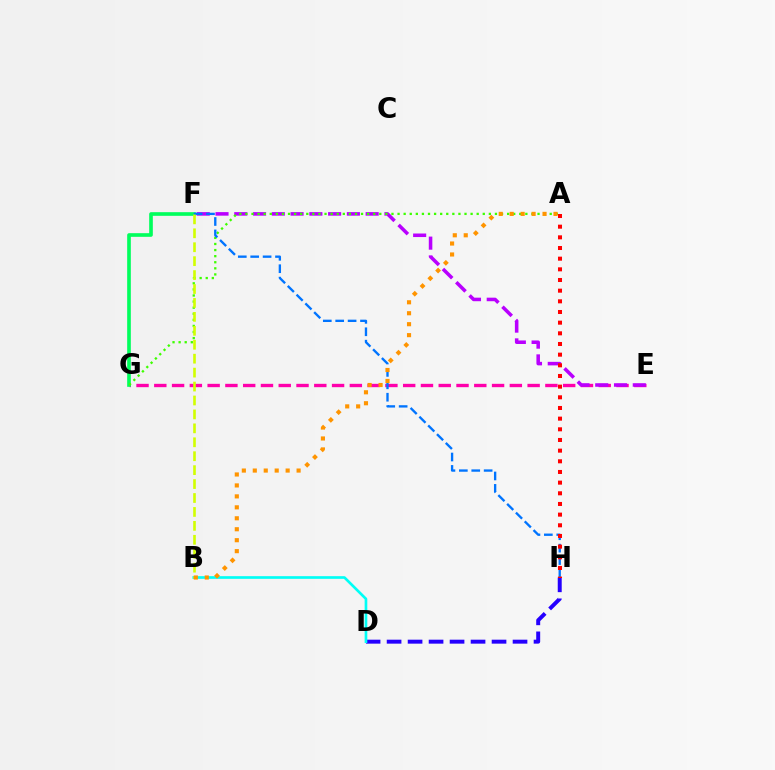{('E', 'G'): [{'color': '#ff00ac', 'line_style': 'dashed', 'thickness': 2.42}], ('D', 'H'): [{'color': '#2500ff', 'line_style': 'dashed', 'thickness': 2.85}], ('F', 'G'): [{'color': '#00ff5c', 'line_style': 'solid', 'thickness': 2.63}], ('E', 'F'): [{'color': '#b900ff', 'line_style': 'dashed', 'thickness': 2.55}], ('B', 'D'): [{'color': '#00fff6', 'line_style': 'solid', 'thickness': 1.92}], ('A', 'G'): [{'color': '#3dff00', 'line_style': 'dotted', 'thickness': 1.65}], ('F', 'H'): [{'color': '#0074ff', 'line_style': 'dashed', 'thickness': 1.68}], ('B', 'F'): [{'color': '#d1ff00', 'line_style': 'dashed', 'thickness': 1.89}], ('A', 'H'): [{'color': '#ff0000', 'line_style': 'dotted', 'thickness': 2.9}], ('A', 'B'): [{'color': '#ff9400', 'line_style': 'dotted', 'thickness': 2.98}]}